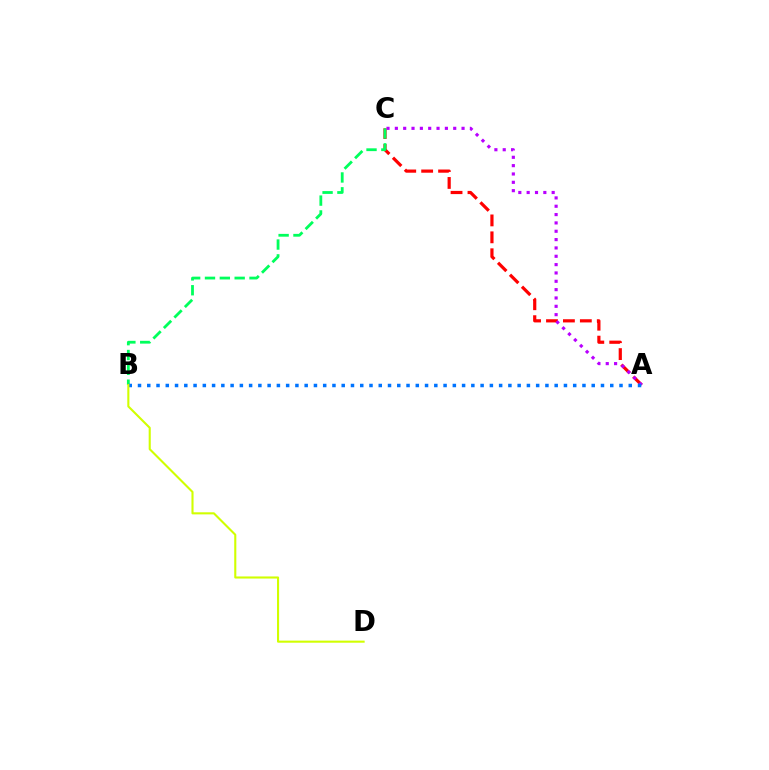{('A', 'C'): [{'color': '#ff0000', 'line_style': 'dashed', 'thickness': 2.3}, {'color': '#b900ff', 'line_style': 'dotted', 'thickness': 2.27}], ('B', 'C'): [{'color': '#00ff5c', 'line_style': 'dashed', 'thickness': 2.02}], ('A', 'B'): [{'color': '#0074ff', 'line_style': 'dotted', 'thickness': 2.52}], ('B', 'D'): [{'color': '#d1ff00', 'line_style': 'solid', 'thickness': 1.51}]}